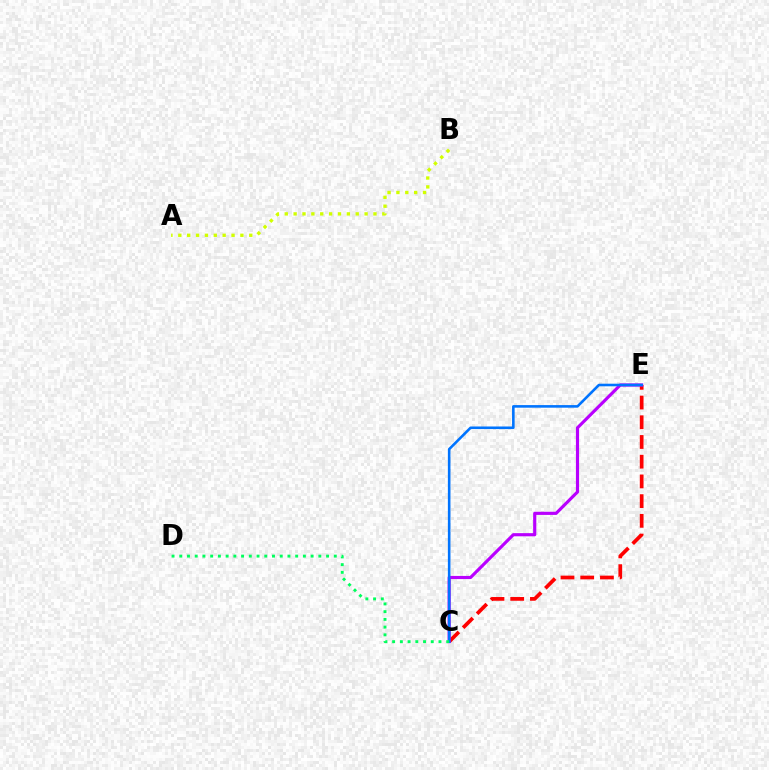{('C', 'E'): [{'color': '#ff0000', 'line_style': 'dashed', 'thickness': 2.68}, {'color': '#b900ff', 'line_style': 'solid', 'thickness': 2.27}, {'color': '#0074ff', 'line_style': 'solid', 'thickness': 1.87}], ('C', 'D'): [{'color': '#00ff5c', 'line_style': 'dotted', 'thickness': 2.1}], ('A', 'B'): [{'color': '#d1ff00', 'line_style': 'dotted', 'thickness': 2.41}]}